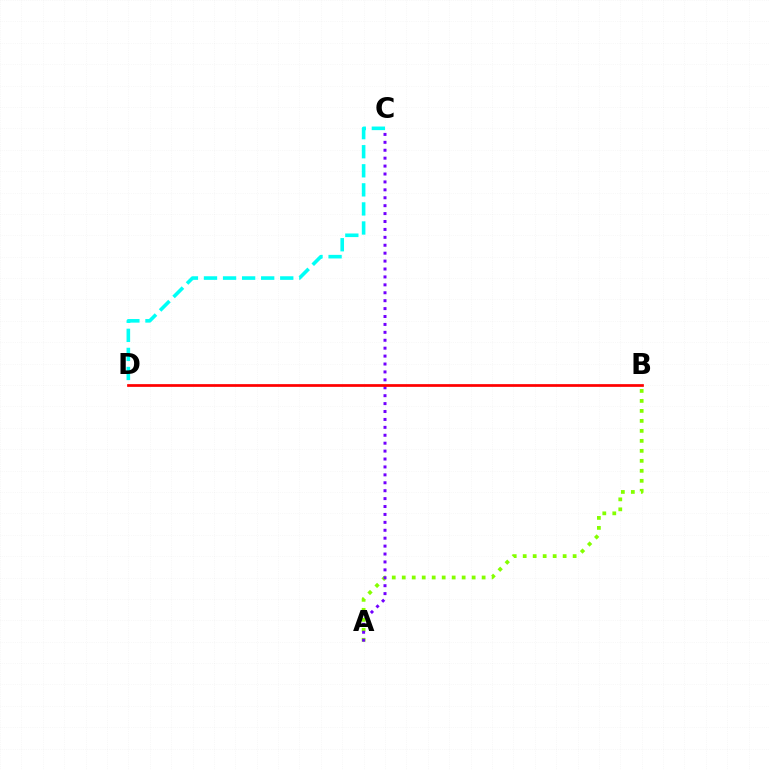{('A', 'B'): [{'color': '#84ff00', 'line_style': 'dotted', 'thickness': 2.71}], ('A', 'C'): [{'color': '#7200ff', 'line_style': 'dotted', 'thickness': 2.15}], ('C', 'D'): [{'color': '#00fff6', 'line_style': 'dashed', 'thickness': 2.59}], ('B', 'D'): [{'color': '#ff0000', 'line_style': 'solid', 'thickness': 1.96}]}